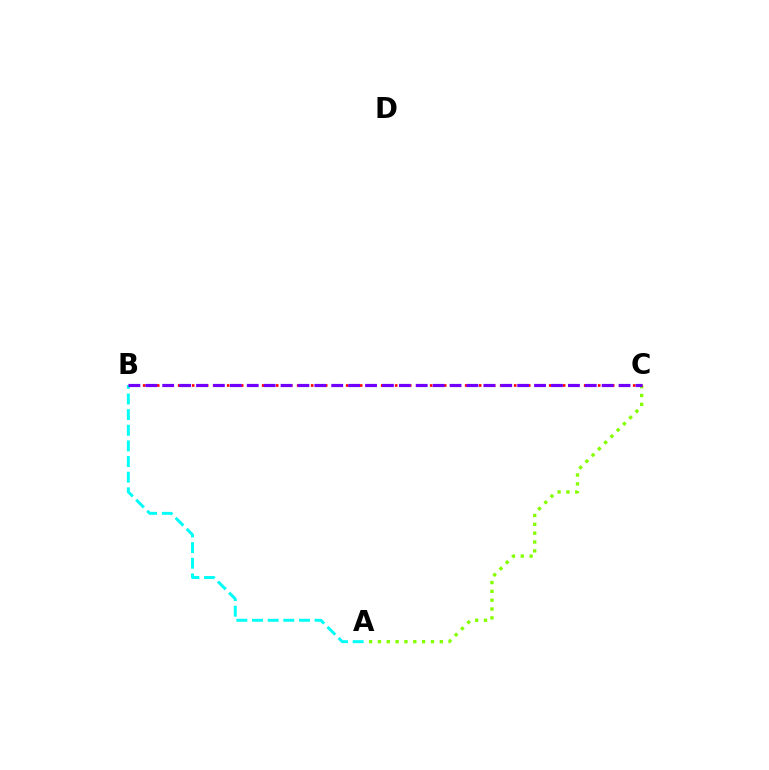{('A', 'B'): [{'color': '#00fff6', 'line_style': 'dashed', 'thickness': 2.13}], ('A', 'C'): [{'color': '#84ff00', 'line_style': 'dotted', 'thickness': 2.4}], ('B', 'C'): [{'color': '#ff0000', 'line_style': 'dotted', 'thickness': 1.9}, {'color': '#7200ff', 'line_style': 'dashed', 'thickness': 2.3}]}